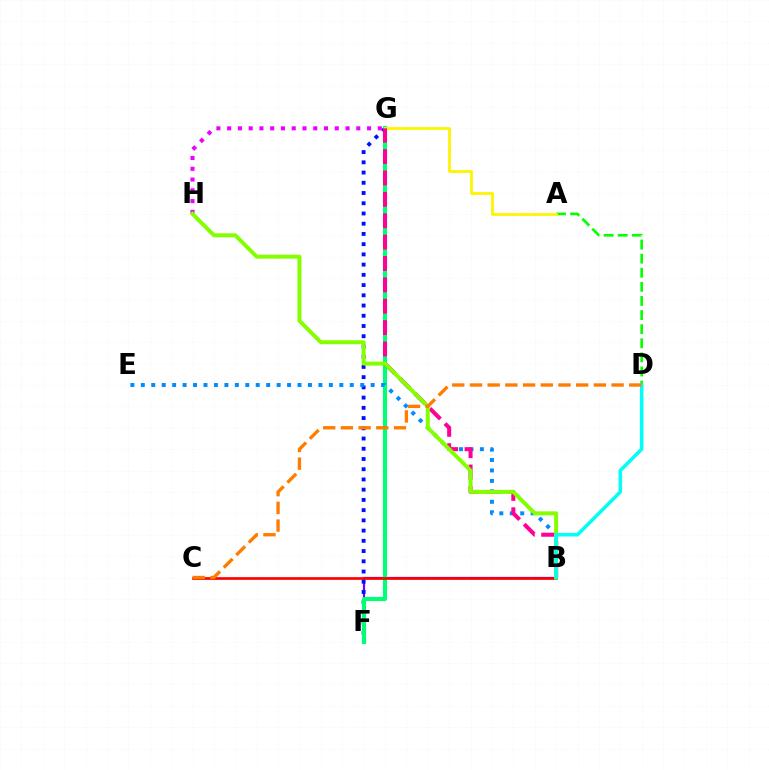{('B', 'F'): [{'color': '#7200ff', 'line_style': 'solid', 'thickness': 1.59}], ('A', 'D'): [{'color': '#08ff00', 'line_style': 'dashed', 'thickness': 1.92}], ('F', 'G'): [{'color': '#0010ff', 'line_style': 'dotted', 'thickness': 2.78}, {'color': '#00ff74', 'line_style': 'solid', 'thickness': 2.96}], ('B', 'E'): [{'color': '#008cff', 'line_style': 'dotted', 'thickness': 2.84}], ('A', 'G'): [{'color': '#fcf500', 'line_style': 'solid', 'thickness': 2.0}], ('B', 'G'): [{'color': '#ff0094', 'line_style': 'dashed', 'thickness': 2.9}], ('B', 'C'): [{'color': '#ff0000', 'line_style': 'solid', 'thickness': 1.94}], ('G', 'H'): [{'color': '#ee00ff', 'line_style': 'dotted', 'thickness': 2.92}], ('B', 'H'): [{'color': '#84ff00', 'line_style': 'solid', 'thickness': 2.86}], ('B', 'D'): [{'color': '#00fff6', 'line_style': 'solid', 'thickness': 2.54}], ('C', 'D'): [{'color': '#ff7c00', 'line_style': 'dashed', 'thickness': 2.4}]}